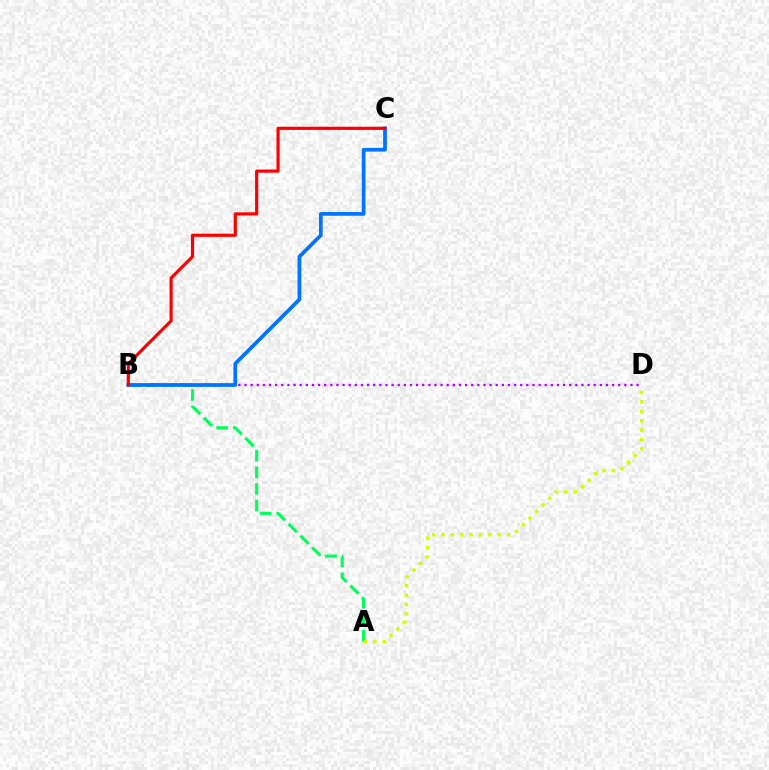{('A', 'B'): [{'color': '#00ff5c', 'line_style': 'dashed', 'thickness': 2.26}], ('A', 'D'): [{'color': '#d1ff00', 'line_style': 'dotted', 'thickness': 2.55}], ('B', 'D'): [{'color': '#b900ff', 'line_style': 'dotted', 'thickness': 1.66}], ('B', 'C'): [{'color': '#0074ff', 'line_style': 'solid', 'thickness': 2.68}, {'color': '#ff0000', 'line_style': 'solid', 'thickness': 2.28}]}